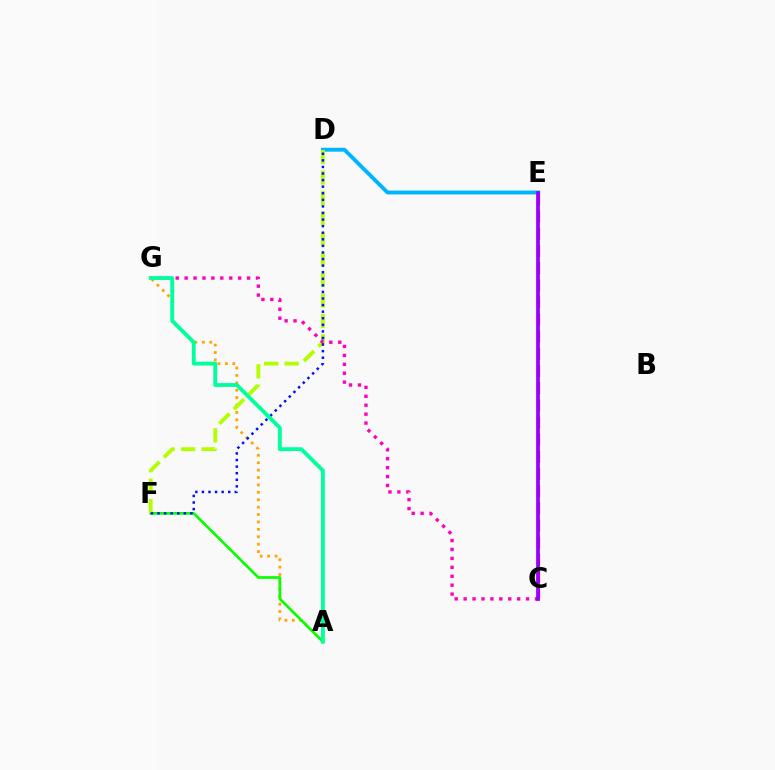{('A', 'G'): [{'color': '#ffa500', 'line_style': 'dotted', 'thickness': 2.01}, {'color': '#00ff9d', 'line_style': 'solid', 'thickness': 2.78}], ('D', 'E'): [{'color': '#00b5ff', 'line_style': 'solid', 'thickness': 2.8}], ('A', 'F'): [{'color': '#08ff00', 'line_style': 'solid', 'thickness': 1.94}], ('C', 'E'): [{'color': '#ff0000', 'line_style': 'dashed', 'thickness': 2.33}, {'color': '#9b00ff', 'line_style': 'solid', 'thickness': 2.69}], ('D', 'F'): [{'color': '#b3ff00', 'line_style': 'dashed', 'thickness': 2.78}, {'color': '#0010ff', 'line_style': 'dotted', 'thickness': 1.79}], ('C', 'G'): [{'color': '#ff00bd', 'line_style': 'dotted', 'thickness': 2.42}]}